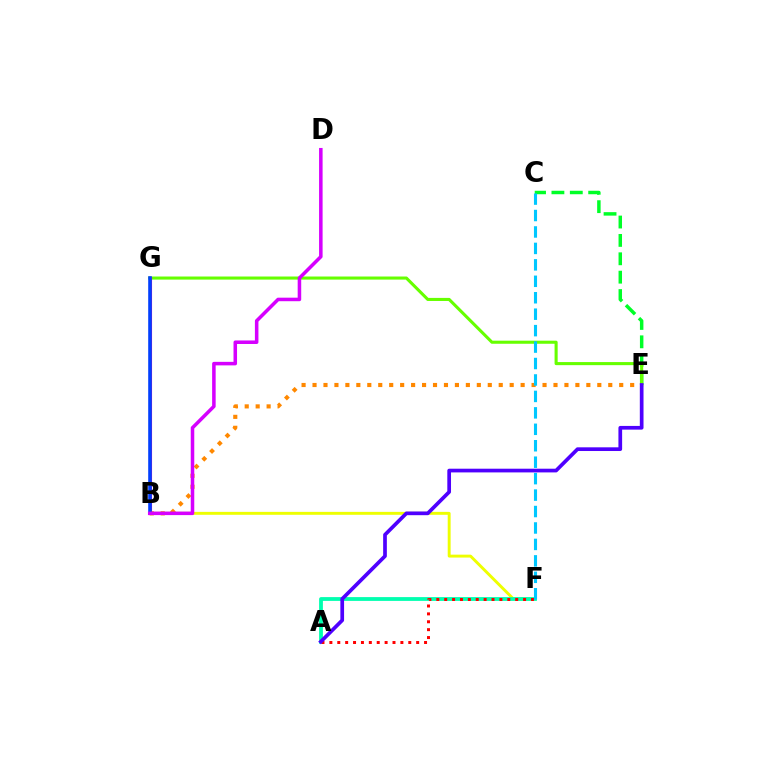{('C', 'E'): [{'color': '#00ff27', 'line_style': 'dashed', 'thickness': 2.5}], ('B', 'F'): [{'color': '#eeff00', 'line_style': 'solid', 'thickness': 2.1}], ('A', 'F'): [{'color': '#00ffaf', 'line_style': 'solid', 'thickness': 2.73}, {'color': '#ff0000', 'line_style': 'dotted', 'thickness': 2.14}], ('B', 'E'): [{'color': '#ff8800', 'line_style': 'dotted', 'thickness': 2.98}], ('E', 'G'): [{'color': '#66ff00', 'line_style': 'solid', 'thickness': 2.22}], ('C', 'F'): [{'color': '#00c7ff', 'line_style': 'dashed', 'thickness': 2.23}], ('B', 'G'): [{'color': '#ff00a0', 'line_style': 'solid', 'thickness': 2.23}, {'color': '#003fff', 'line_style': 'solid', 'thickness': 2.58}], ('A', 'E'): [{'color': '#4f00ff', 'line_style': 'solid', 'thickness': 2.66}], ('B', 'D'): [{'color': '#d600ff', 'line_style': 'solid', 'thickness': 2.54}]}